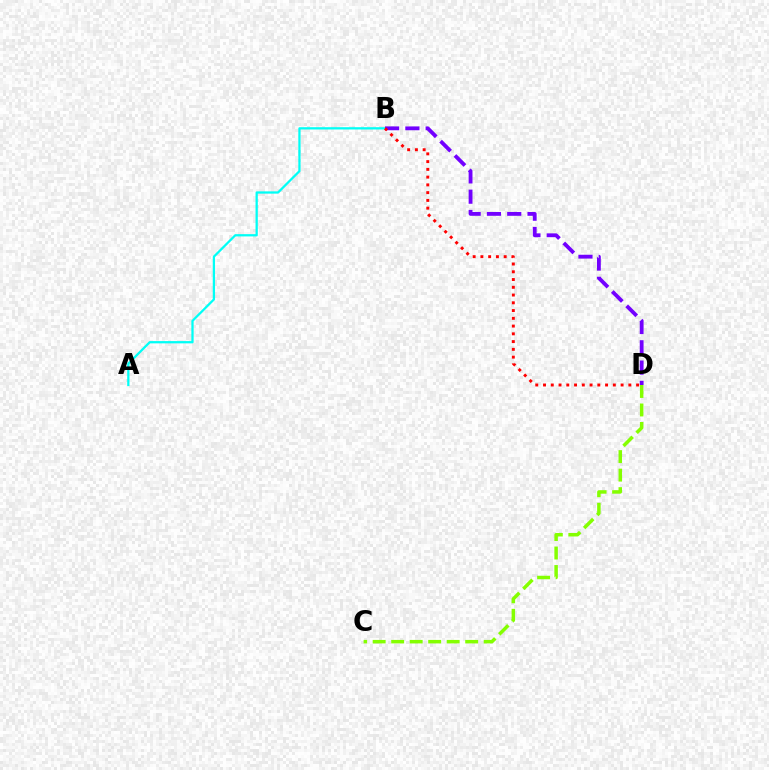{('A', 'B'): [{'color': '#00fff6', 'line_style': 'solid', 'thickness': 1.63}], ('B', 'D'): [{'color': '#7200ff', 'line_style': 'dashed', 'thickness': 2.76}, {'color': '#ff0000', 'line_style': 'dotted', 'thickness': 2.11}], ('C', 'D'): [{'color': '#84ff00', 'line_style': 'dashed', 'thickness': 2.51}]}